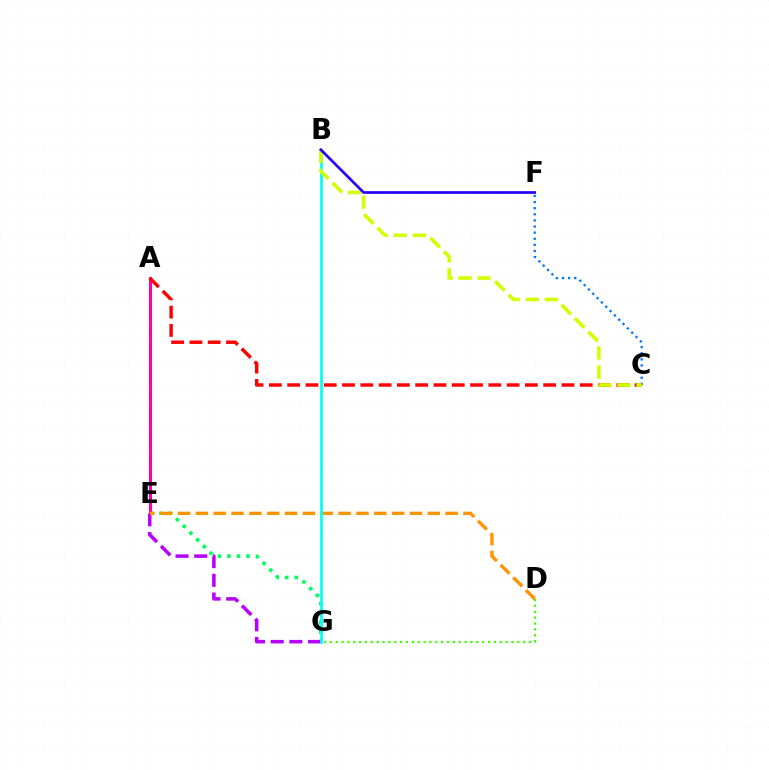{('C', 'F'): [{'color': '#0074ff', 'line_style': 'dotted', 'thickness': 1.66}], ('E', 'G'): [{'color': '#00ff5c', 'line_style': 'dotted', 'thickness': 2.59}, {'color': '#b900ff', 'line_style': 'dashed', 'thickness': 2.54}], ('A', 'E'): [{'color': '#ff00ac', 'line_style': 'solid', 'thickness': 2.2}], ('D', 'E'): [{'color': '#ff9400', 'line_style': 'dashed', 'thickness': 2.42}], ('A', 'C'): [{'color': '#ff0000', 'line_style': 'dashed', 'thickness': 2.48}], ('B', 'G'): [{'color': '#00fff6', 'line_style': 'solid', 'thickness': 1.96}], ('B', 'C'): [{'color': '#d1ff00', 'line_style': 'dashed', 'thickness': 2.58}], ('D', 'G'): [{'color': '#3dff00', 'line_style': 'dotted', 'thickness': 1.59}], ('B', 'F'): [{'color': '#2500ff', 'line_style': 'solid', 'thickness': 1.93}]}